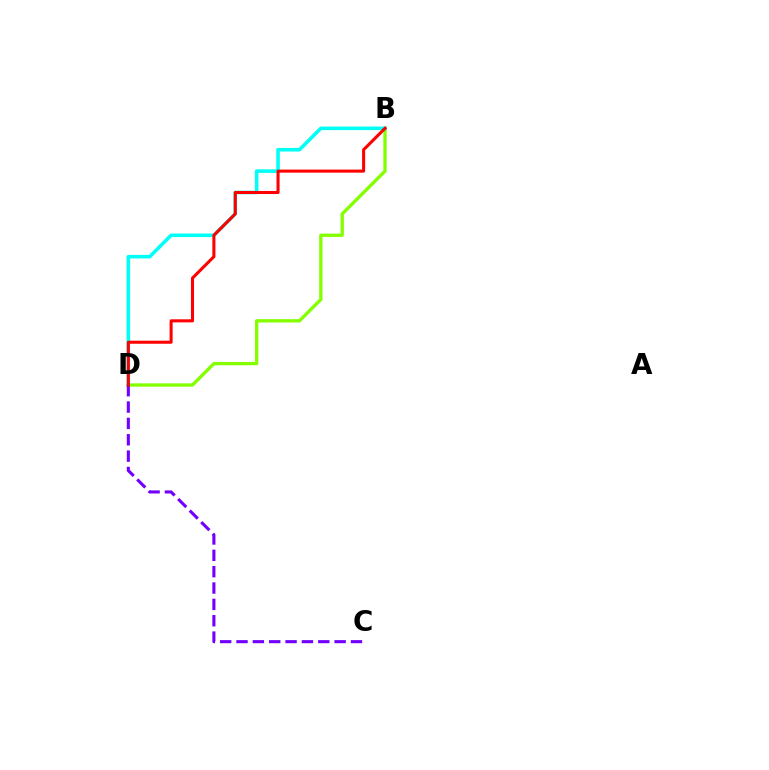{('B', 'D'): [{'color': '#84ff00', 'line_style': 'solid', 'thickness': 2.39}, {'color': '#00fff6', 'line_style': 'solid', 'thickness': 2.57}, {'color': '#ff0000', 'line_style': 'solid', 'thickness': 2.2}], ('C', 'D'): [{'color': '#7200ff', 'line_style': 'dashed', 'thickness': 2.22}]}